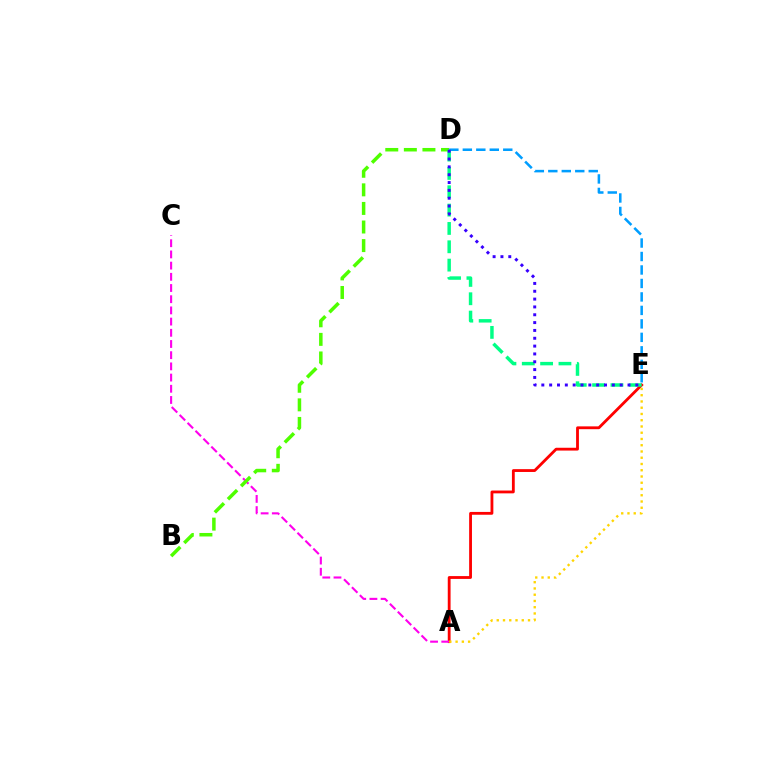{('A', 'E'): [{'color': '#ff0000', 'line_style': 'solid', 'thickness': 2.03}, {'color': '#ffd500', 'line_style': 'dotted', 'thickness': 1.7}], ('A', 'C'): [{'color': '#ff00ed', 'line_style': 'dashed', 'thickness': 1.52}], ('B', 'D'): [{'color': '#4fff00', 'line_style': 'dashed', 'thickness': 2.52}], ('D', 'E'): [{'color': '#00ff86', 'line_style': 'dashed', 'thickness': 2.49}, {'color': '#009eff', 'line_style': 'dashed', 'thickness': 1.83}, {'color': '#3700ff', 'line_style': 'dotted', 'thickness': 2.13}]}